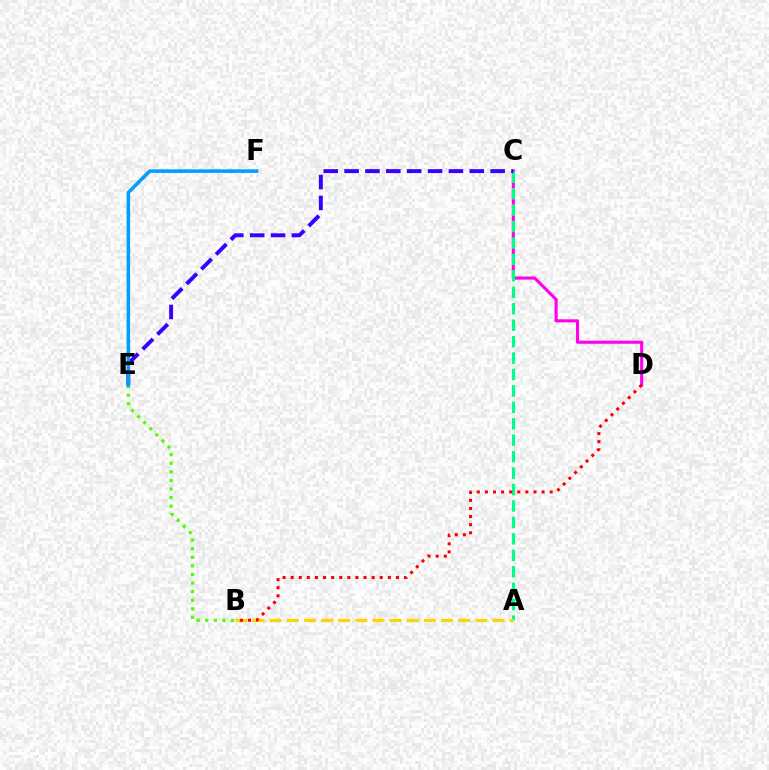{('C', 'D'): [{'color': '#ff00ed', 'line_style': 'solid', 'thickness': 2.23}], ('A', 'C'): [{'color': '#00ff86', 'line_style': 'dashed', 'thickness': 2.23}], ('B', 'E'): [{'color': '#4fff00', 'line_style': 'dotted', 'thickness': 2.33}], ('C', 'E'): [{'color': '#3700ff', 'line_style': 'dashed', 'thickness': 2.83}], ('A', 'B'): [{'color': '#ffd500', 'line_style': 'dashed', 'thickness': 2.33}], ('E', 'F'): [{'color': '#009eff', 'line_style': 'solid', 'thickness': 2.54}], ('B', 'D'): [{'color': '#ff0000', 'line_style': 'dotted', 'thickness': 2.2}]}